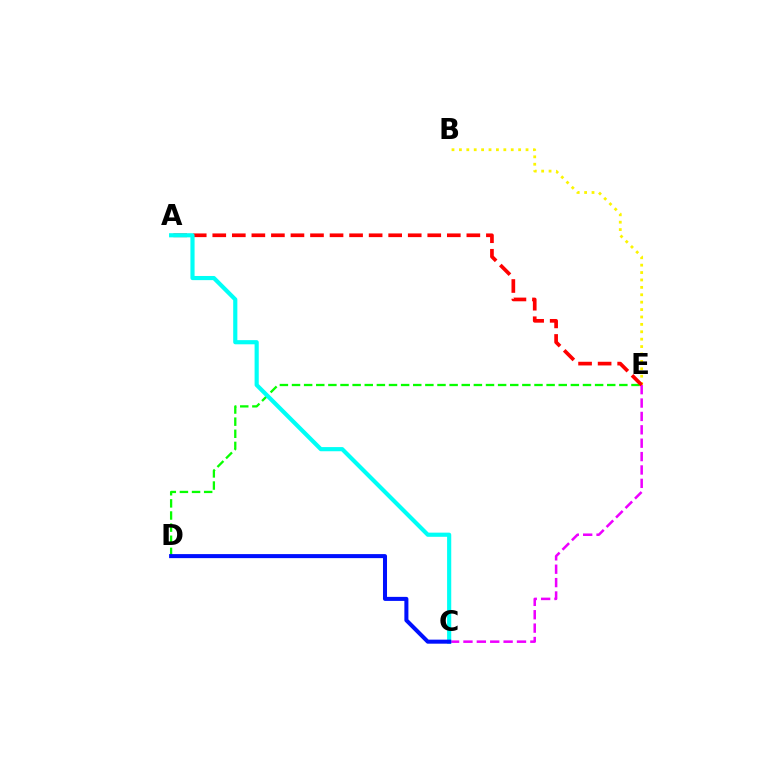{('C', 'E'): [{'color': '#ee00ff', 'line_style': 'dashed', 'thickness': 1.82}], ('D', 'E'): [{'color': '#08ff00', 'line_style': 'dashed', 'thickness': 1.65}], ('B', 'E'): [{'color': '#fcf500', 'line_style': 'dotted', 'thickness': 2.01}], ('A', 'E'): [{'color': '#ff0000', 'line_style': 'dashed', 'thickness': 2.66}], ('A', 'C'): [{'color': '#00fff6', 'line_style': 'solid', 'thickness': 2.99}], ('C', 'D'): [{'color': '#0010ff', 'line_style': 'solid', 'thickness': 2.9}]}